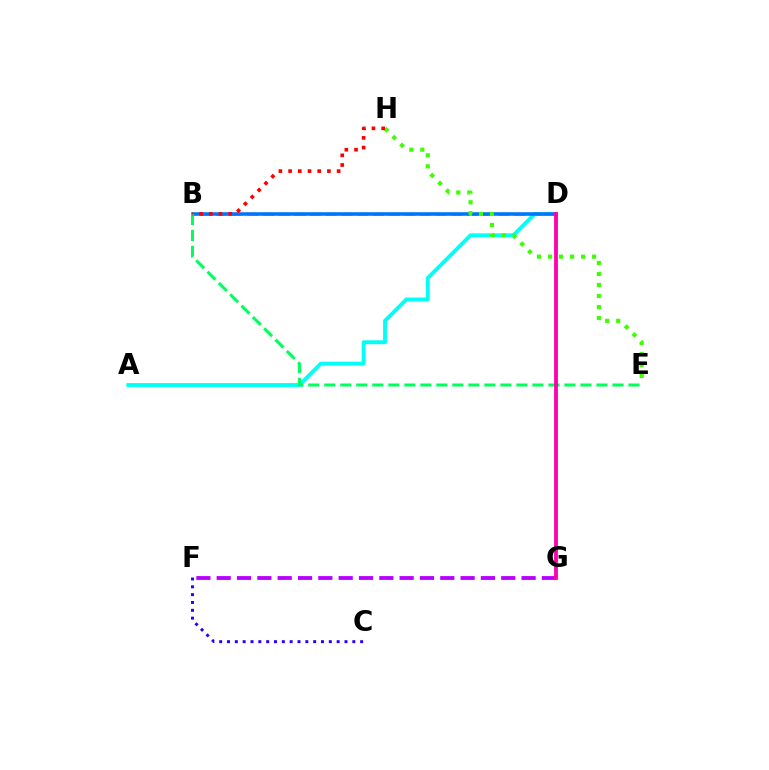{('F', 'G'): [{'color': '#b900ff', 'line_style': 'dashed', 'thickness': 2.76}], ('B', 'D'): [{'color': '#ff9400', 'line_style': 'dashed', 'thickness': 2.13}, {'color': '#d1ff00', 'line_style': 'solid', 'thickness': 1.64}, {'color': '#0074ff', 'line_style': 'solid', 'thickness': 2.56}], ('A', 'D'): [{'color': '#00fff6', 'line_style': 'solid', 'thickness': 2.79}], ('C', 'F'): [{'color': '#2500ff', 'line_style': 'dotted', 'thickness': 2.13}], ('E', 'H'): [{'color': '#3dff00', 'line_style': 'dotted', 'thickness': 3.0}], ('B', 'E'): [{'color': '#00ff5c', 'line_style': 'dashed', 'thickness': 2.18}], ('B', 'H'): [{'color': '#ff0000', 'line_style': 'dotted', 'thickness': 2.64}], ('D', 'G'): [{'color': '#ff00ac', 'line_style': 'solid', 'thickness': 2.75}]}